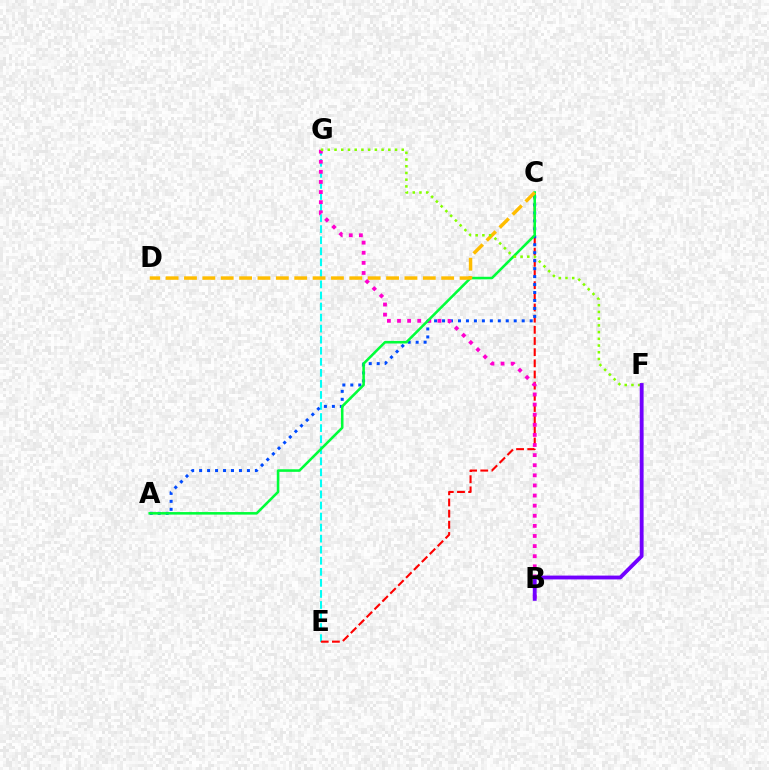{('E', 'G'): [{'color': '#00fff6', 'line_style': 'dashed', 'thickness': 1.5}], ('C', 'E'): [{'color': '#ff0000', 'line_style': 'dashed', 'thickness': 1.52}], ('A', 'C'): [{'color': '#004bff', 'line_style': 'dotted', 'thickness': 2.16}, {'color': '#00ff39', 'line_style': 'solid', 'thickness': 1.84}], ('B', 'G'): [{'color': '#ff00cf', 'line_style': 'dotted', 'thickness': 2.75}], ('C', 'D'): [{'color': '#ffbd00', 'line_style': 'dashed', 'thickness': 2.5}], ('F', 'G'): [{'color': '#84ff00', 'line_style': 'dotted', 'thickness': 1.83}], ('B', 'F'): [{'color': '#7200ff', 'line_style': 'solid', 'thickness': 2.76}]}